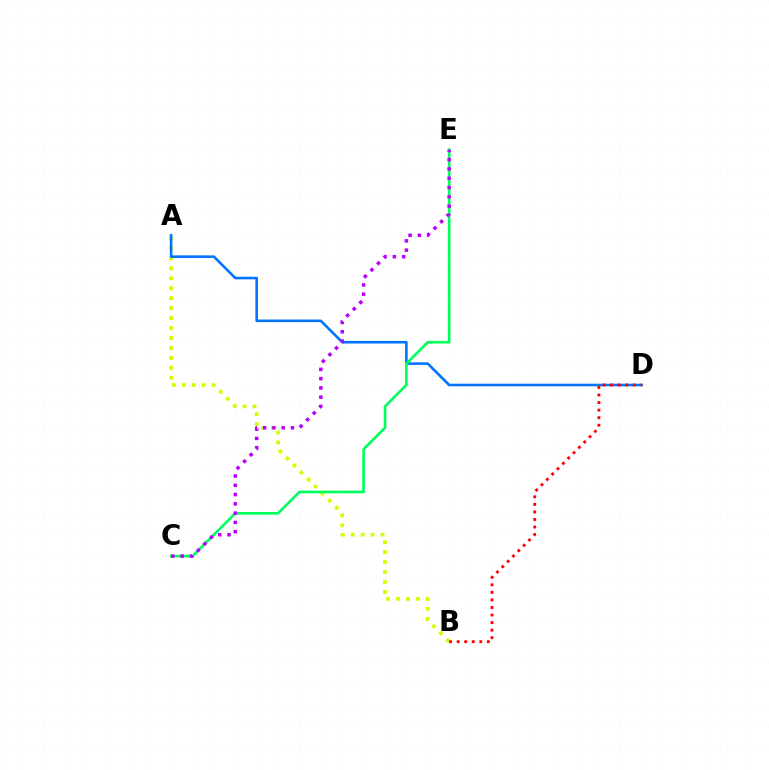{('A', 'B'): [{'color': '#d1ff00', 'line_style': 'dotted', 'thickness': 2.7}], ('A', 'D'): [{'color': '#0074ff', 'line_style': 'solid', 'thickness': 1.87}], ('C', 'E'): [{'color': '#00ff5c', 'line_style': 'solid', 'thickness': 1.89}, {'color': '#b900ff', 'line_style': 'dotted', 'thickness': 2.52}], ('B', 'D'): [{'color': '#ff0000', 'line_style': 'dotted', 'thickness': 2.05}]}